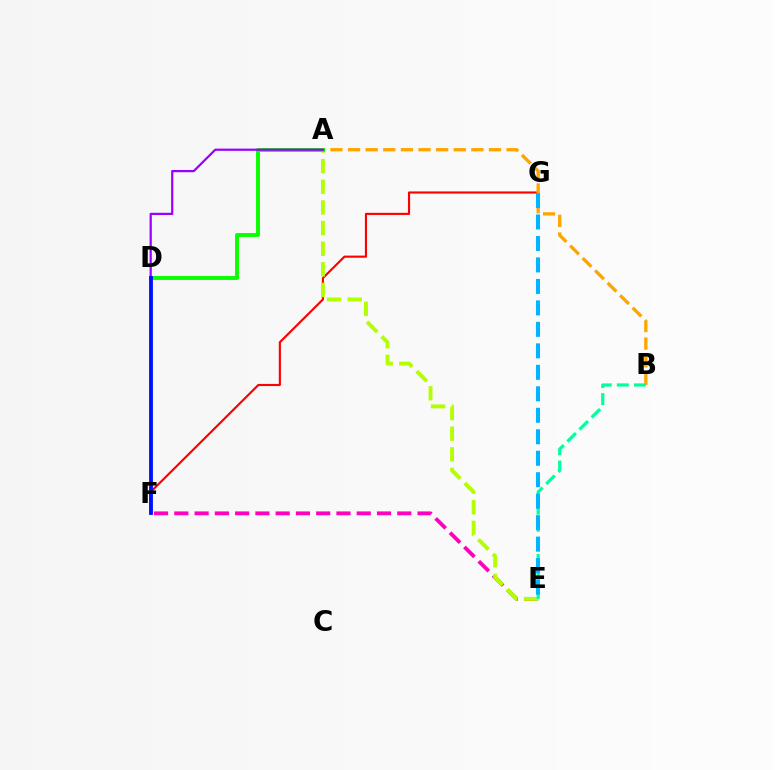{('F', 'G'): [{'color': '#ff0000', 'line_style': 'solid', 'thickness': 1.54}], ('E', 'F'): [{'color': '#ff00bd', 'line_style': 'dashed', 'thickness': 2.75}], ('A', 'B'): [{'color': '#ffa500', 'line_style': 'dashed', 'thickness': 2.39}], ('A', 'E'): [{'color': '#b3ff00', 'line_style': 'dashed', 'thickness': 2.8}], ('A', 'D'): [{'color': '#08ff00', 'line_style': 'solid', 'thickness': 2.81}, {'color': '#9b00ff', 'line_style': 'solid', 'thickness': 1.6}], ('D', 'F'): [{'color': '#0010ff', 'line_style': 'solid', 'thickness': 2.76}], ('B', 'E'): [{'color': '#00ff9d', 'line_style': 'dashed', 'thickness': 2.32}], ('E', 'G'): [{'color': '#00b5ff', 'line_style': 'dashed', 'thickness': 2.92}]}